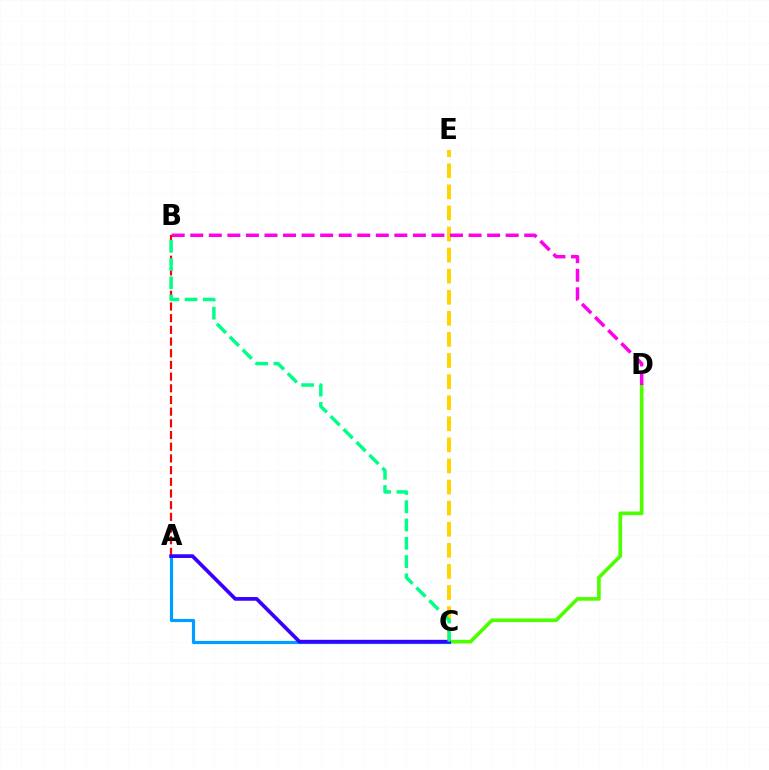{('C', 'D'): [{'color': '#4fff00', 'line_style': 'solid', 'thickness': 2.64}], ('C', 'E'): [{'color': '#ffd500', 'line_style': 'dashed', 'thickness': 2.86}], ('B', 'D'): [{'color': '#ff00ed', 'line_style': 'dashed', 'thickness': 2.52}], ('A', 'B'): [{'color': '#ff0000', 'line_style': 'dashed', 'thickness': 1.59}], ('A', 'C'): [{'color': '#009eff', 'line_style': 'solid', 'thickness': 2.3}, {'color': '#3700ff', 'line_style': 'solid', 'thickness': 2.66}], ('B', 'C'): [{'color': '#00ff86', 'line_style': 'dashed', 'thickness': 2.48}]}